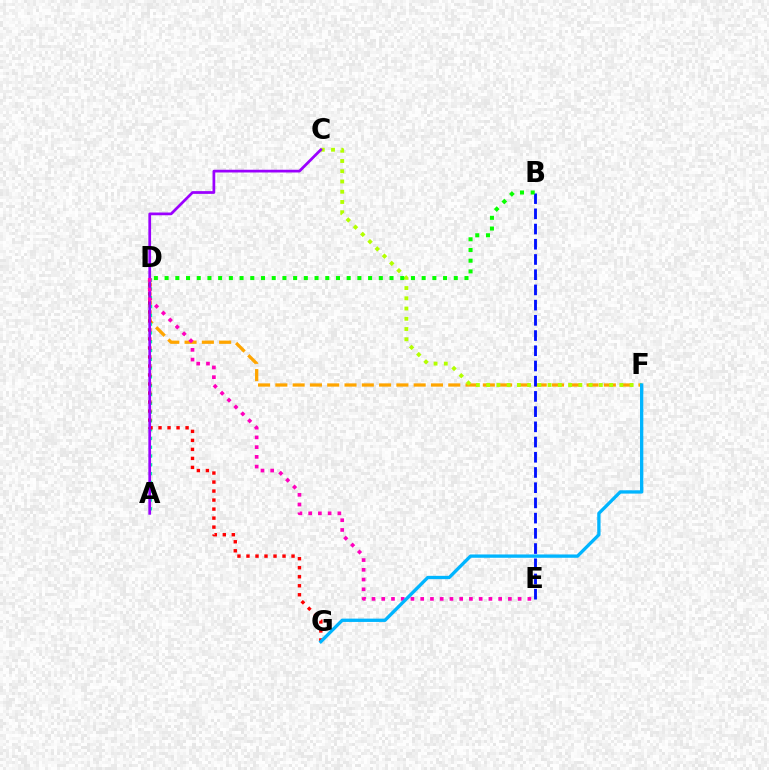{('D', 'F'): [{'color': '#ffa500', 'line_style': 'dashed', 'thickness': 2.35}], ('A', 'D'): [{'color': '#00ff9d', 'line_style': 'dotted', 'thickness': 2.39}], ('D', 'G'): [{'color': '#ff0000', 'line_style': 'dotted', 'thickness': 2.45}], ('C', 'F'): [{'color': '#b3ff00', 'line_style': 'dotted', 'thickness': 2.78}], ('A', 'C'): [{'color': '#9b00ff', 'line_style': 'solid', 'thickness': 1.97}], ('D', 'E'): [{'color': '#ff00bd', 'line_style': 'dotted', 'thickness': 2.65}], ('B', 'E'): [{'color': '#0010ff', 'line_style': 'dashed', 'thickness': 2.07}], ('B', 'D'): [{'color': '#08ff00', 'line_style': 'dotted', 'thickness': 2.91}], ('F', 'G'): [{'color': '#00b5ff', 'line_style': 'solid', 'thickness': 2.39}]}